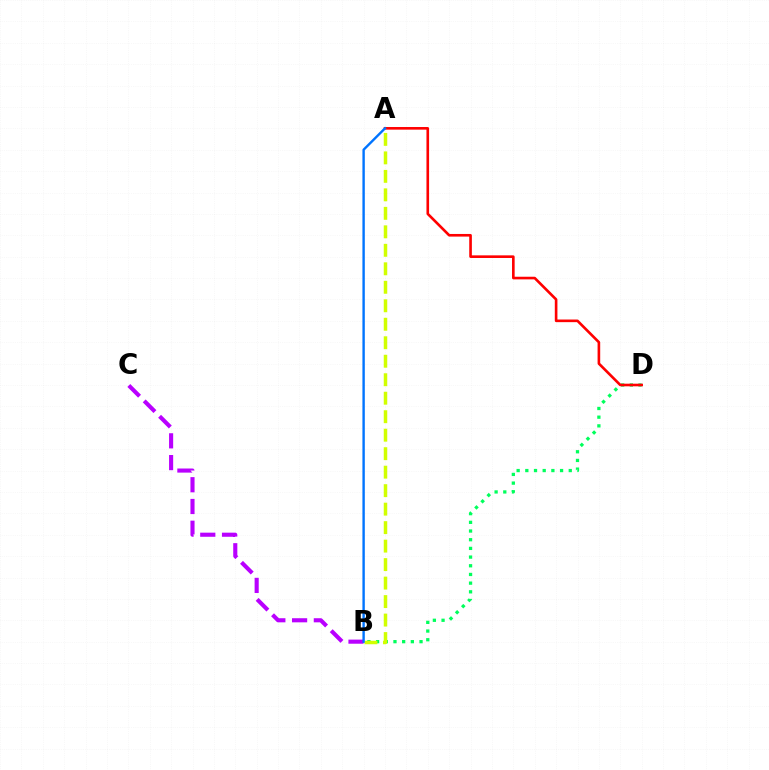{('B', 'D'): [{'color': '#00ff5c', 'line_style': 'dotted', 'thickness': 2.36}], ('B', 'C'): [{'color': '#b900ff', 'line_style': 'dashed', 'thickness': 2.96}], ('A', 'B'): [{'color': '#d1ff00', 'line_style': 'dashed', 'thickness': 2.51}, {'color': '#0074ff', 'line_style': 'solid', 'thickness': 1.72}], ('A', 'D'): [{'color': '#ff0000', 'line_style': 'solid', 'thickness': 1.89}]}